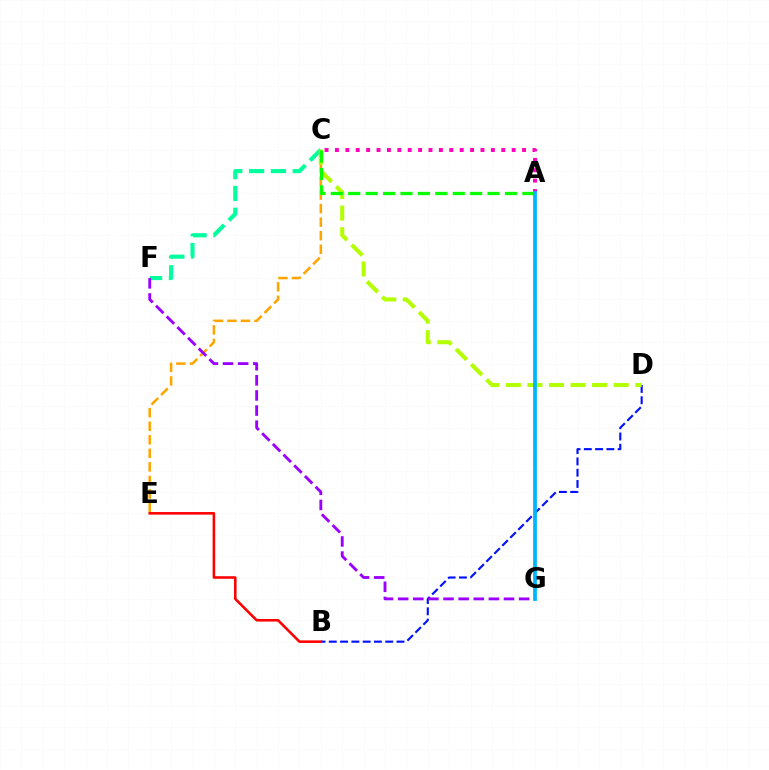{('A', 'C'): [{'color': '#ff00bd', 'line_style': 'dotted', 'thickness': 2.82}, {'color': '#08ff00', 'line_style': 'dashed', 'thickness': 2.37}], ('C', 'F'): [{'color': '#00ff9d', 'line_style': 'dashed', 'thickness': 2.97}], ('C', 'E'): [{'color': '#ffa500', 'line_style': 'dashed', 'thickness': 1.84}], ('B', 'D'): [{'color': '#0010ff', 'line_style': 'dashed', 'thickness': 1.53}], ('B', 'E'): [{'color': '#ff0000', 'line_style': 'solid', 'thickness': 1.86}], ('C', 'D'): [{'color': '#b3ff00', 'line_style': 'dashed', 'thickness': 2.93}], ('F', 'G'): [{'color': '#9b00ff', 'line_style': 'dashed', 'thickness': 2.05}], ('A', 'G'): [{'color': '#00b5ff', 'line_style': 'solid', 'thickness': 2.7}]}